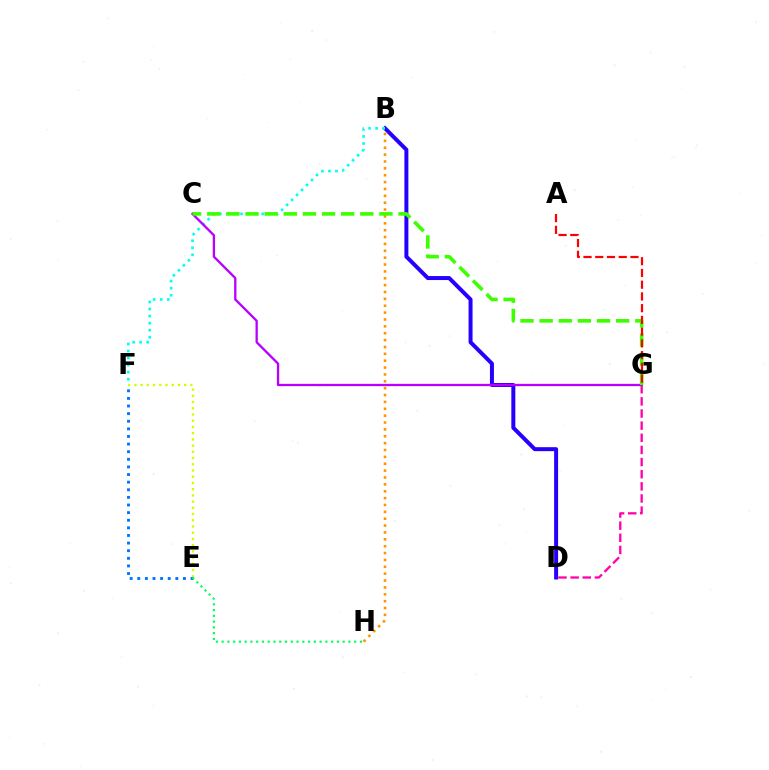{('B', 'D'): [{'color': '#2500ff', 'line_style': 'solid', 'thickness': 2.87}], ('B', 'F'): [{'color': '#00fff6', 'line_style': 'dotted', 'thickness': 1.91}], ('D', 'G'): [{'color': '#ff00ac', 'line_style': 'dashed', 'thickness': 1.65}], ('C', 'G'): [{'color': '#b900ff', 'line_style': 'solid', 'thickness': 1.66}, {'color': '#3dff00', 'line_style': 'dashed', 'thickness': 2.6}], ('B', 'H'): [{'color': '#ff9400', 'line_style': 'dotted', 'thickness': 1.87}], ('E', 'F'): [{'color': '#d1ff00', 'line_style': 'dotted', 'thickness': 1.69}, {'color': '#0074ff', 'line_style': 'dotted', 'thickness': 2.07}], ('E', 'H'): [{'color': '#00ff5c', 'line_style': 'dotted', 'thickness': 1.57}], ('A', 'G'): [{'color': '#ff0000', 'line_style': 'dashed', 'thickness': 1.59}]}